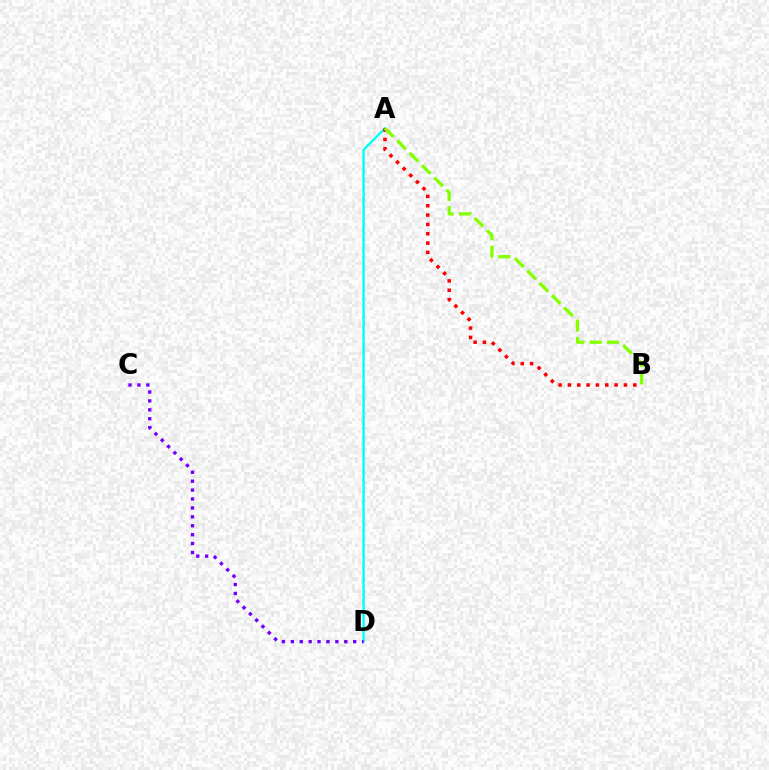{('A', 'D'): [{'color': '#00fff6', 'line_style': 'solid', 'thickness': 1.7}], ('C', 'D'): [{'color': '#7200ff', 'line_style': 'dotted', 'thickness': 2.42}], ('A', 'B'): [{'color': '#ff0000', 'line_style': 'dotted', 'thickness': 2.54}, {'color': '#84ff00', 'line_style': 'dashed', 'thickness': 2.36}]}